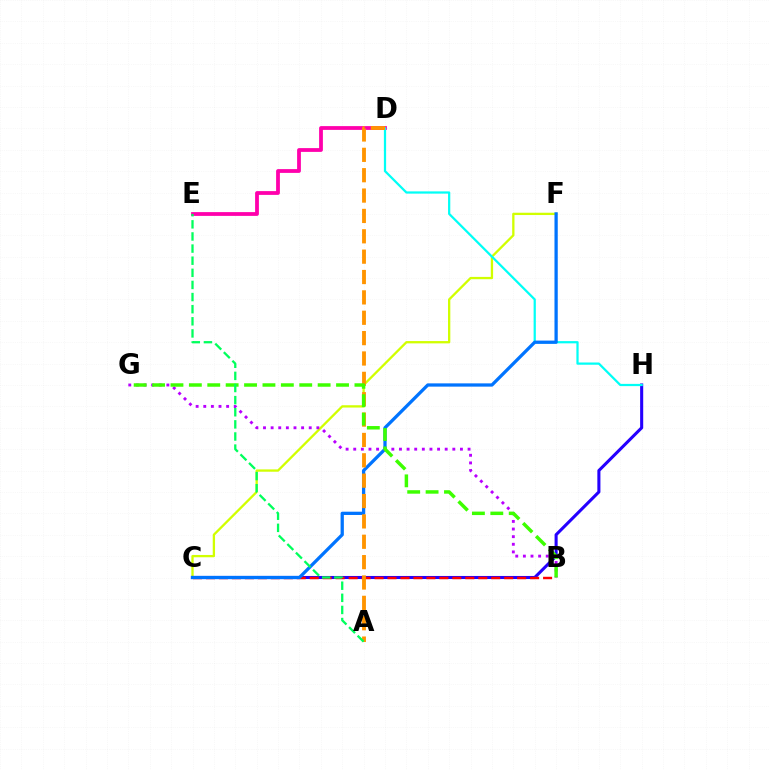{('D', 'E'): [{'color': '#ff00ac', 'line_style': 'solid', 'thickness': 2.73}], ('C', 'F'): [{'color': '#d1ff00', 'line_style': 'solid', 'thickness': 1.66}, {'color': '#0074ff', 'line_style': 'solid', 'thickness': 2.35}], ('C', 'H'): [{'color': '#2500ff', 'line_style': 'solid', 'thickness': 2.21}], ('D', 'H'): [{'color': '#00fff6', 'line_style': 'solid', 'thickness': 1.61}], ('B', 'C'): [{'color': '#ff0000', 'line_style': 'dashed', 'thickness': 1.76}], ('A', 'D'): [{'color': '#ff9400', 'line_style': 'dashed', 'thickness': 2.77}], ('B', 'G'): [{'color': '#b900ff', 'line_style': 'dotted', 'thickness': 2.07}, {'color': '#3dff00', 'line_style': 'dashed', 'thickness': 2.5}], ('A', 'E'): [{'color': '#00ff5c', 'line_style': 'dashed', 'thickness': 1.65}]}